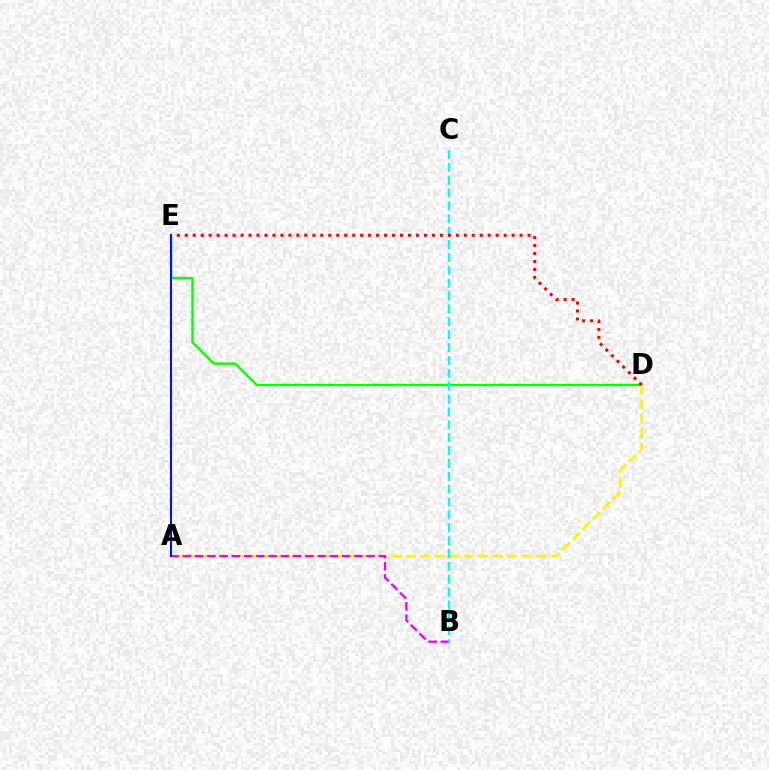{('D', 'E'): [{'color': '#08ff00', 'line_style': 'solid', 'thickness': 1.7}, {'color': '#ff0000', 'line_style': 'dotted', 'thickness': 2.17}], ('A', 'D'): [{'color': '#fcf500', 'line_style': 'dashed', 'thickness': 1.96}], ('A', 'B'): [{'color': '#ee00ff', 'line_style': 'dashed', 'thickness': 1.66}], ('A', 'E'): [{'color': '#0010ff', 'line_style': 'solid', 'thickness': 1.5}], ('B', 'C'): [{'color': '#00fff6', 'line_style': 'dashed', 'thickness': 1.75}]}